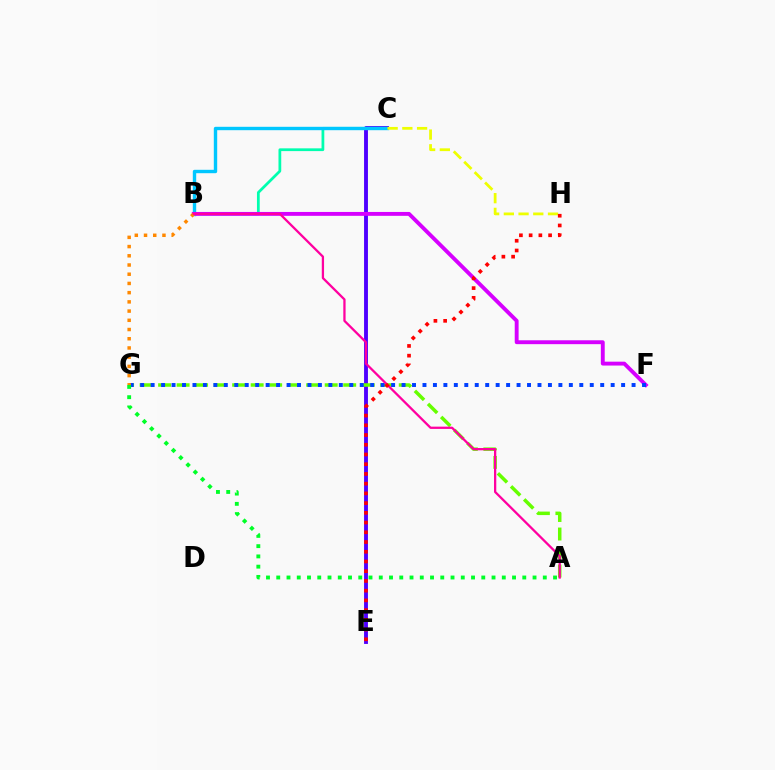{('C', 'E'): [{'color': '#4f00ff', 'line_style': 'solid', 'thickness': 2.79}], ('A', 'G'): [{'color': '#66ff00', 'line_style': 'dashed', 'thickness': 2.51}, {'color': '#00ff27', 'line_style': 'dotted', 'thickness': 2.79}], ('B', 'C'): [{'color': '#00ffaf', 'line_style': 'solid', 'thickness': 1.98}, {'color': '#00c7ff', 'line_style': 'solid', 'thickness': 2.44}], ('C', 'H'): [{'color': '#eeff00', 'line_style': 'dashed', 'thickness': 2.0}], ('B', 'F'): [{'color': '#d600ff', 'line_style': 'solid', 'thickness': 2.79}], ('F', 'G'): [{'color': '#003fff', 'line_style': 'dotted', 'thickness': 2.84}], ('B', 'G'): [{'color': '#ff8800', 'line_style': 'dotted', 'thickness': 2.5}], ('A', 'B'): [{'color': '#ff00a0', 'line_style': 'solid', 'thickness': 1.64}], ('E', 'H'): [{'color': '#ff0000', 'line_style': 'dotted', 'thickness': 2.64}]}